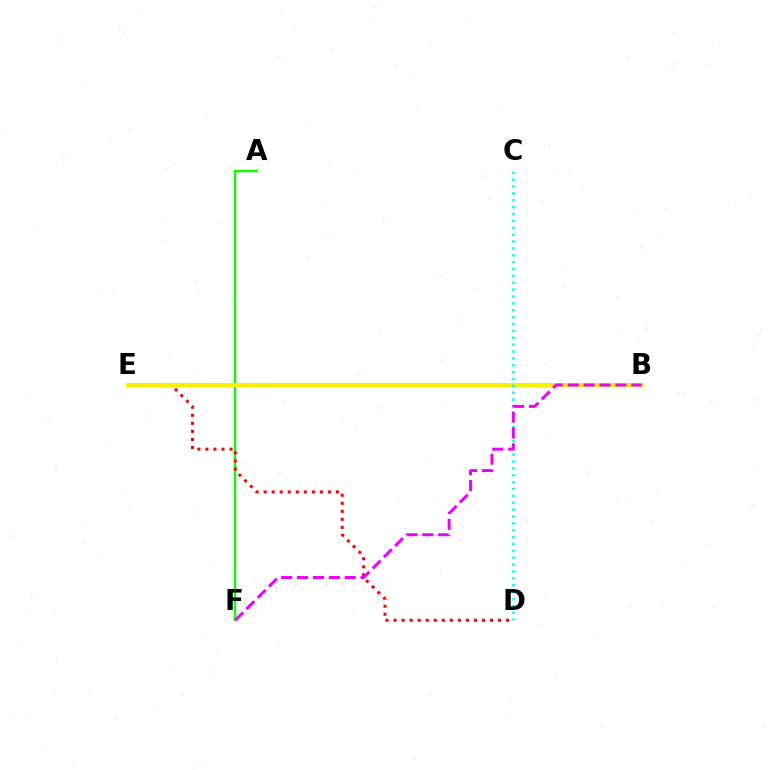{('A', 'F'): [{'color': '#08ff00', 'line_style': 'solid', 'thickness': 1.75}], ('D', 'E'): [{'color': '#ff0000', 'line_style': 'dotted', 'thickness': 2.18}], ('B', 'E'): [{'color': '#0010ff', 'line_style': 'solid', 'thickness': 2.88}, {'color': '#fcf500', 'line_style': 'solid', 'thickness': 2.85}], ('C', 'D'): [{'color': '#00fff6', 'line_style': 'dotted', 'thickness': 1.87}], ('B', 'F'): [{'color': '#ee00ff', 'line_style': 'dashed', 'thickness': 2.16}]}